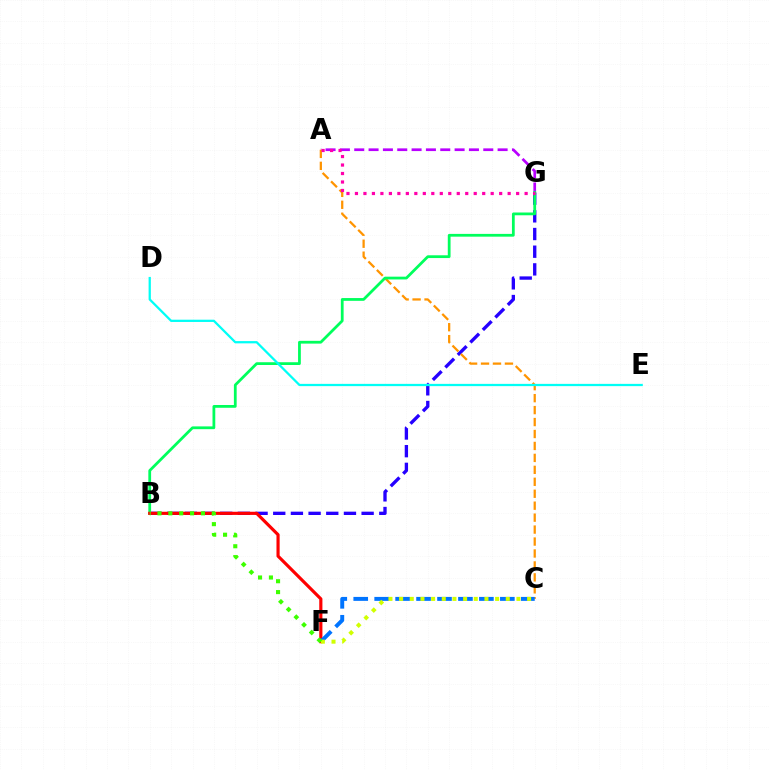{('B', 'G'): [{'color': '#2500ff', 'line_style': 'dashed', 'thickness': 2.4}, {'color': '#00ff5c', 'line_style': 'solid', 'thickness': 2.0}], ('A', 'G'): [{'color': '#b900ff', 'line_style': 'dashed', 'thickness': 1.95}, {'color': '#ff00ac', 'line_style': 'dotted', 'thickness': 2.3}], ('A', 'C'): [{'color': '#ff9400', 'line_style': 'dashed', 'thickness': 1.62}], ('B', 'F'): [{'color': '#ff0000', 'line_style': 'solid', 'thickness': 2.27}, {'color': '#3dff00', 'line_style': 'dotted', 'thickness': 2.95}], ('C', 'F'): [{'color': '#0074ff', 'line_style': 'dashed', 'thickness': 2.85}, {'color': '#d1ff00', 'line_style': 'dotted', 'thickness': 2.9}], ('D', 'E'): [{'color': '#00fff6', 'line_style': 'solid', 'thickness': 1.63}]}